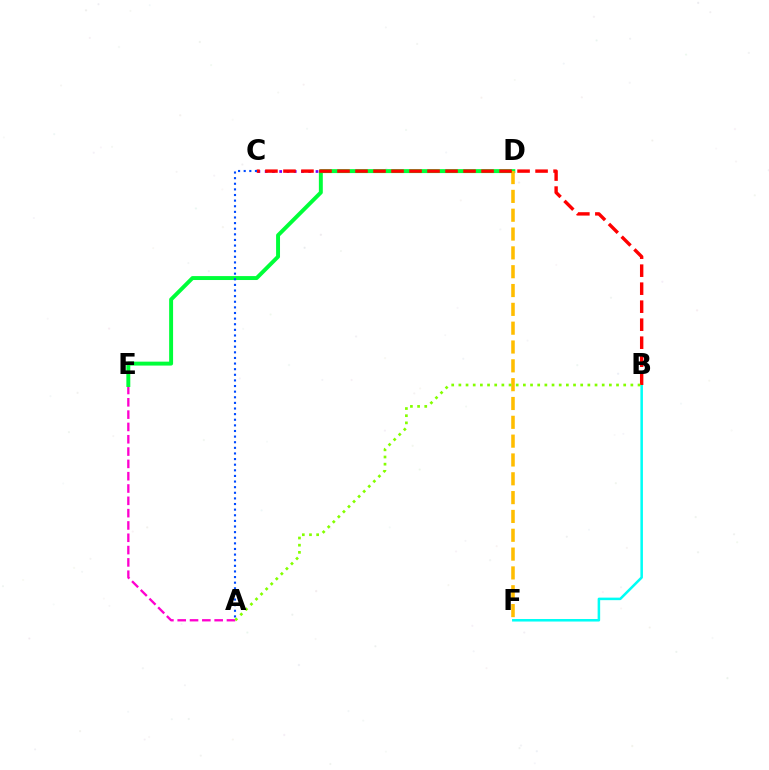{('A', 'E'): [{'color': '#ff00cf', 'line_style': 'dashed', 'thickness': 1.67}], ('B', 'F'): [{'color': '#00fff6', 'line_style': 'solid', 'thickness': 1.82}], ('C', 'D'): [{'color': '#7200ff', 'line_style': 'dotted', 'thickness': 1.97}], ('D', 'E'): [{'color': '#00ff39', 'line_style': 'solid', 'thickness': 2.83}], ('D', 'F'): [{'color': '#ffbd00', 'line_style': 'dashed', 'thickness': 2.56}], ('B', 'C'): [{'color': '#ff0000', 'line_style': 'dashed', 'thickness': 2.45}], ('A', 'C'): [{'color': '#004bff', 'line_style': 'dotted', 'thickness': 1.53}], ('A', 'B'): [{'color': '#84ff00', 'line_style': 'dotted', 'thickness': 1.95}]}